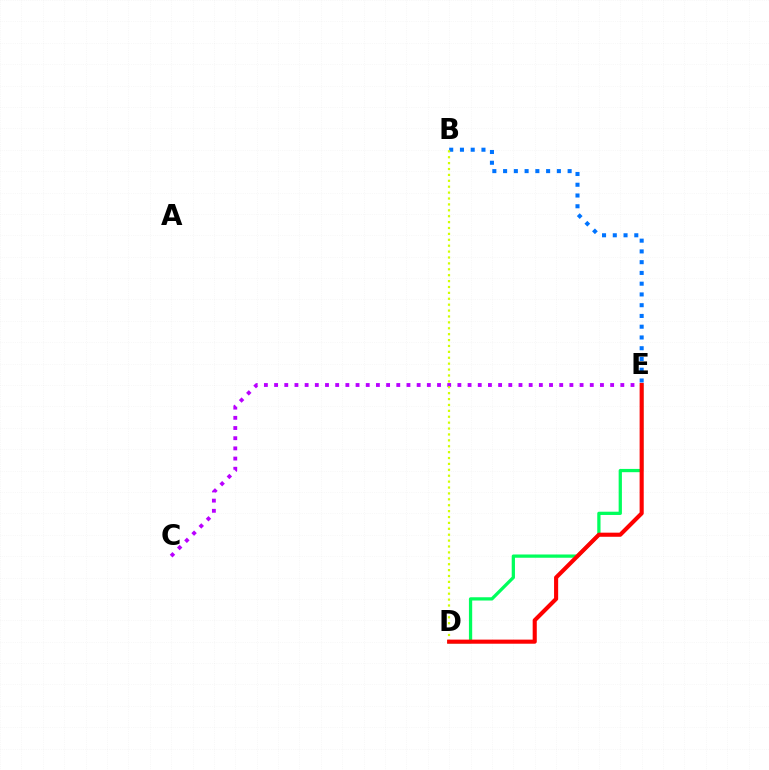{('D', 'E'): [{'color': '#00ff5c', 'line_style': 'solid', 'thickness': 2.35}, {'color': '#ff0000', 'line_style': 'solid', 'thickness': 2.95}], ('B', 'E'): [{'color': '#0074ff', 'line_style': 'dotted', 'thickness': 2.92}], ('C', 'E'): [{'color': '#b900ff', 'line_style': 'dotted', 'thickness': 2.77}], ('B', 'D'): [{'color': '#d1ff00', 'line_style': 'dotted', 'thickness': 1.6}]}